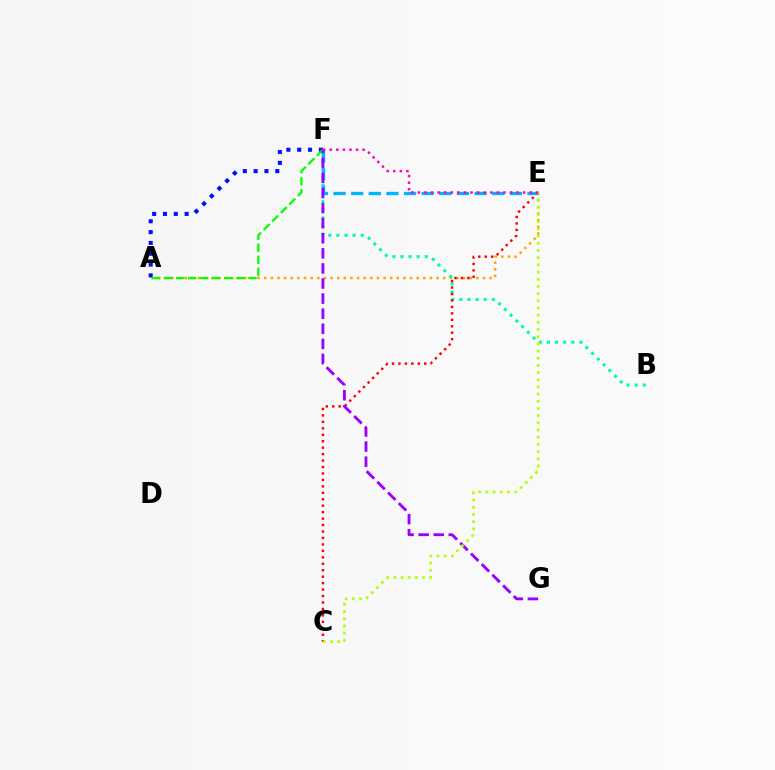{('A', 'E'): [{'color': '#ffa500', 'line_style': 'dotted', 'thickness': 1.8}], ('B', 'F'): [{'color': '#00ff9d', 'line_style': 'dotted', 'thickness': 2.2}], ('A', 'F'): [{'color': '#0010ff', 'line_style': 'dotted', 'thickness': 2.94}, {'color': '#08ff00', 'line_style': 'dashed', 'thickness': 1.64}], ('E', 'F'): [{'color': '#00b5ff', 'line_style': 'dashed', 'thickness': 2.4}, {'color': '#ff00bd', 'line_style': 'dotted', 'thickness': 1.79}], ('C', 'E'): [{'color': '#ff0000', 'line_style': 'dotted', 'thickness': 1.75}, {'color': '#b3ff00', 'line_style': 'dotted', 'thickness': 1.95}], ('F', 'G'): [{'color': '#9b00ff', 'line_style': 'dashed', 'thickness': 2.05}]}